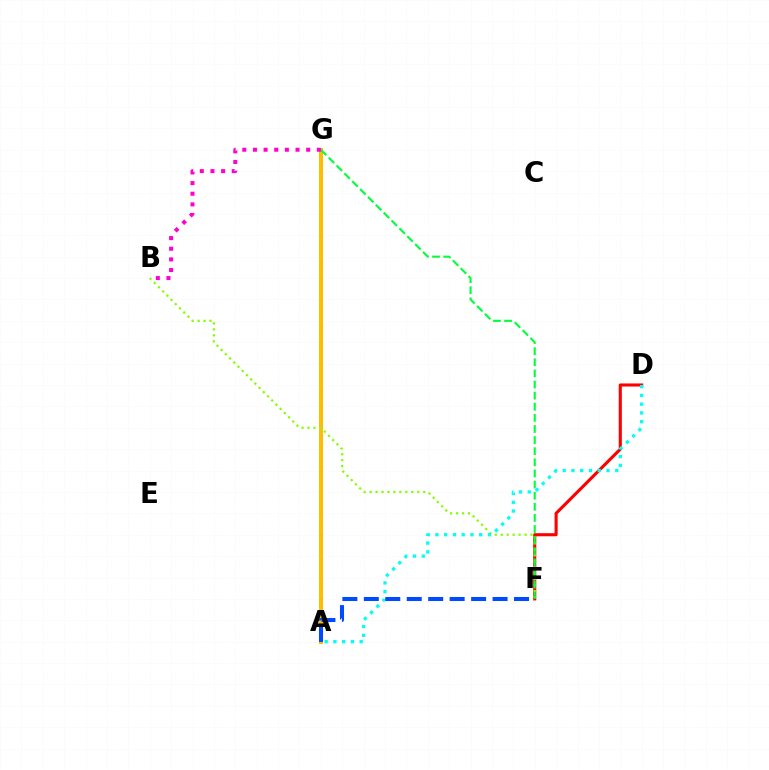{('A', 'G'): [{'color': '#7200ff', 'line_style': 'dashed', 'thickness': 2.14}, {'color': '#ffbd00', 'line_style': 'solid', 'thickness': 2.86}], ('D', 'F'): [{'color': '#ff0000', 'line_style': 'solid', 'thickness': 2.22}], ('B', 'F'): [{'color': '#84ff00', 'line_style': 'dotted', 'thickness': 1.62}], ('F', 'G'): [{'color': '#00ff39', 'line_style': 'dashed', 'thickness': 1.51}], ('A', 'D'): [{'color': '#00fff6', 'line_style': 'dotted', 'thickness': 2.38}], ('B', 'G'): [{'color': '#ff00cf', 'line_style': 'dotted', 'thickness': 2.89}], ('A', 'F'): [{'color': '#004bff', 'line_style': 'dashed', 'thickness': 2.92}]}